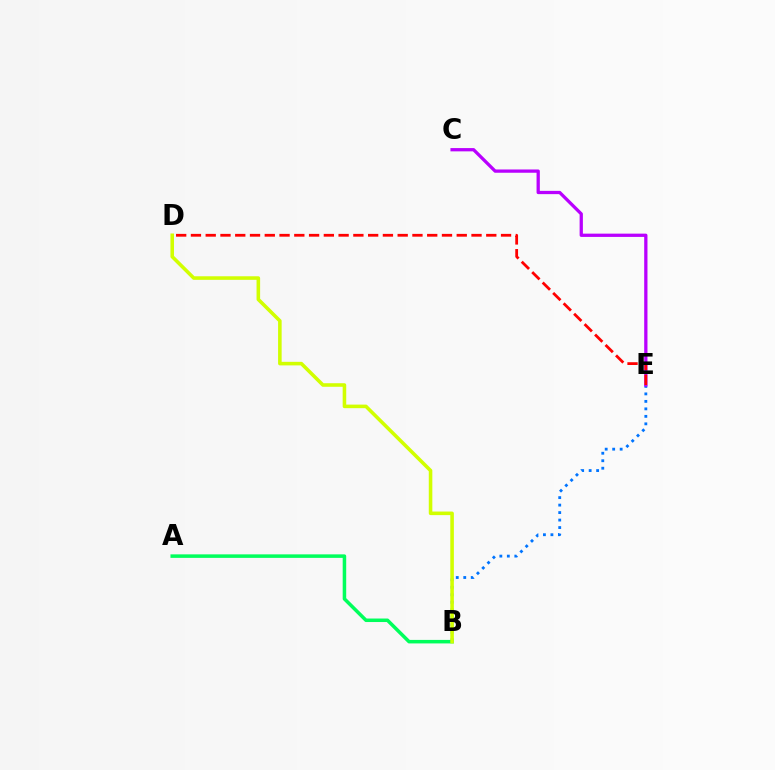{('B', 'E'): [{'color': '#0074ff', 'line_style': 'dotted', 'thickness': 2.03}], ('A', 'B'): [{'color': '#00ff5c', 'line_style': 'solid', 'thickness': 2.53}], ('B', 'D'): [{'color': '#d1ff00', 'line_style': 'solid', 'thickness': 2.57}], ('C', 'E'): [{'color': '#b900ff', 'line_style': 'solid', 'thickness': 2.36}], ('D', 'E'): [{'color': '#ff0000', 'line_style': 'dashed', 'thickness': 2.01}]}